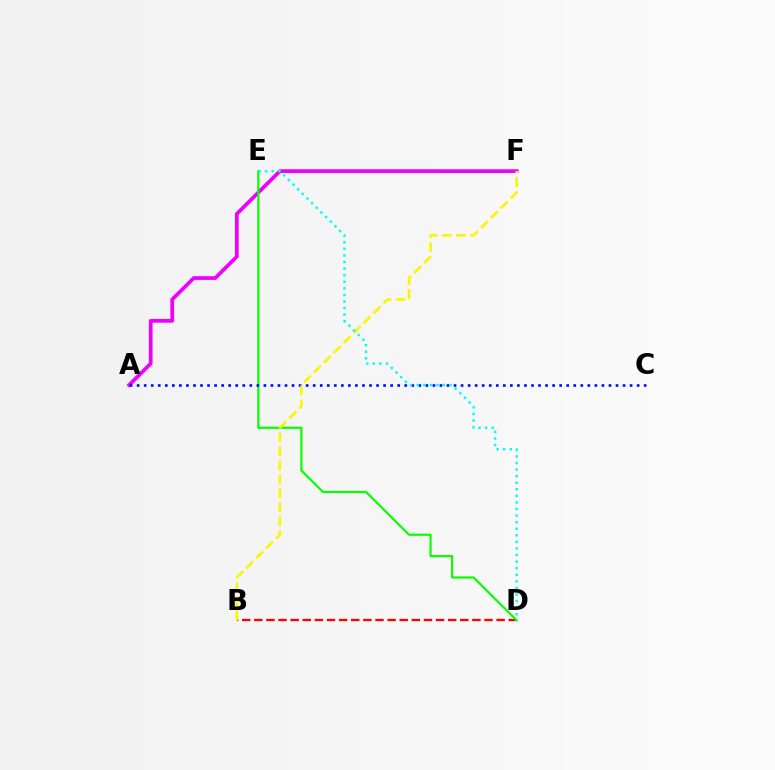{('A', 'F'): [{'color': '#ee00ff', 'line_style': 'solid', 'thickness': 2.69}], ('B', 'D'): [{'color': '#ff0000', 'line_style': 'dashed', 'thickness': 1.65}], ('D', 'E'): [{'color': '#08ff00', 'line_style': 'solid', 'thickness': 1.59}, {'color': '#00fff6', 'line_style': 'dotted', 'thickness': 1.79}], ('A', 'C'): [{'color': '#0010ff', 'line_style': 'dotted', 'thickness': 1.91}], ('B', 'F'): [{'color': '#fcf500', 'line_style': 'dashed', 'thickness': 1.9}]}